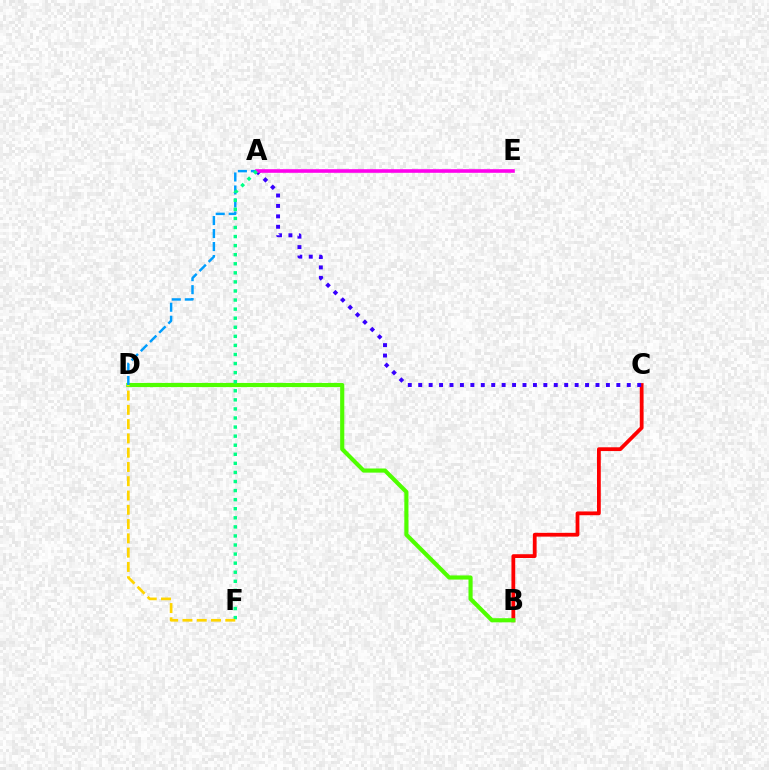{('B', 'C'): [{'color': '#ff0000', 'line_style': 'solid', 'thickness': 2.72}], ('B', 'D'): [{'color': '#4fff00', 'line_style': 'solid', 'thickness': 2.98}], ('A', 'C'): [{'color': '#3700ff', 'line_style': 'dotted', 'thickness': 2.83}], ('A', 'D'): [{'color': '#009eff', 'line_style': 'dashed', 'thickness': 1.77}], ('A', 'E'): [{'color': '#ff00ed', 'line_style': 'solid', 'thickness': 2.59}], ('A', 'F'): [{'color': '#00ff86', 'line_style': 'dotted', 'thickness': 2.46}], ('D', 'F'): [{'color': '#ffd500', 'line_style': 'dashed', 'thickness': 1.94}]}